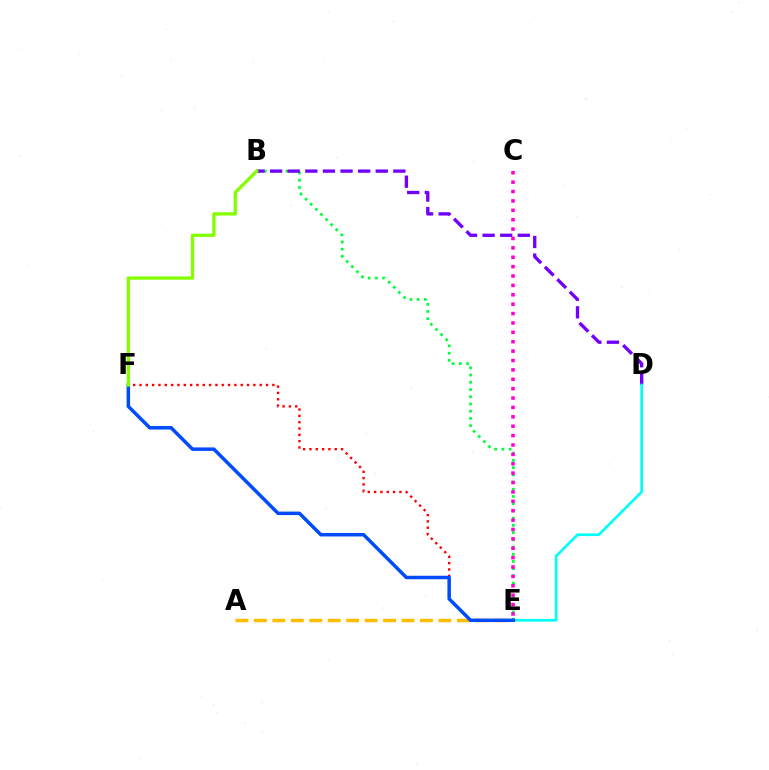{('E', 'F'): [{'color': '#ff0000', 'line_style': 'dotted', 'thickness': 1.72}, {'color': '#004bff', 'line_style': 'solid', 'thickness': 2.51}], ('B', 'E'): [{'color': '#00ff39', 'line_style': 'dotted', 'thickness': 1.96}], ('C', 'E'): [{'color': '#ff00cf', 'line_style': 'dotted', 'thickness': 2.55}], ('A', 'E'): [{'color': '#ffbd00', 'line_style': 'dashed', 'thickness': 2.51}], ('B', 'D'): [{'color': '#7200ff', 'line_style': 'dashed', 'thickness': 2.39}], ('D', 'E'): [{'color': '#00fff6', 'line_style': 'solid', 'thickness': 1.93}], ('B', 'F'): [{'color': '#84ff00', 'line_style': 'solid', 'thickness': 2.37}]}